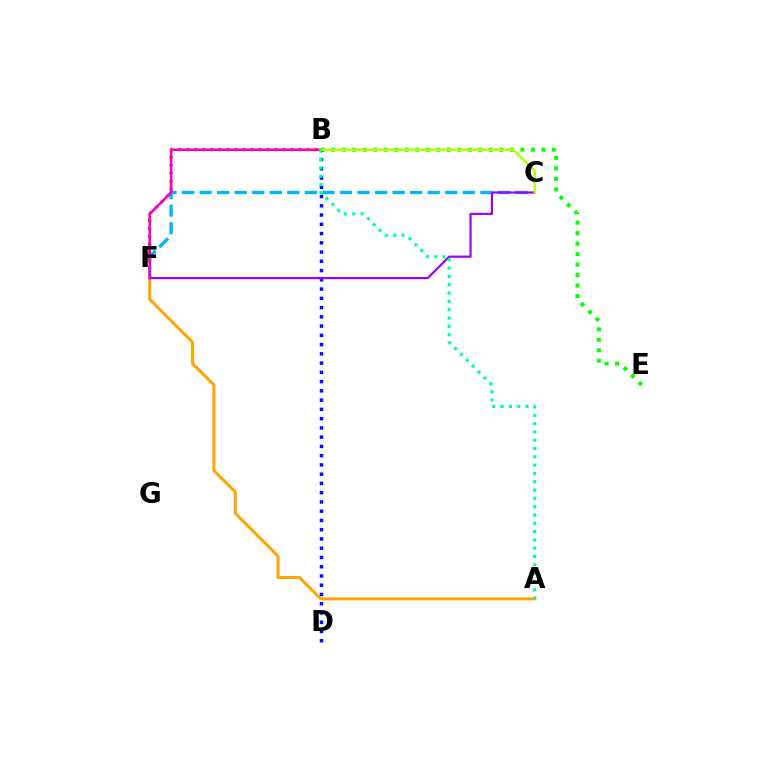{('B', 'E'): [{'color': '#08ff00', 'line_style': 'dotted', 'thickness': 2.85}], ('A', 'F'): [{'color': '#ffa500', 'line_style': 'solid', 'thickness': 2.16}], ('B', 'F'): [{'color': '#ff0000', 'line_style': 'dotted', 'thickness': 2.18}, {'color': '#ff00bd', 'line_style': 'solid', 'thickness': 1.84}], ('B', 'D'): [{'color': '#0010ff', 'line_style': 'dotted', 'thickness': 2.51}], ('C', 'F'): [{'color': '#00b5ff', 'line_style': 'dashed', 'thickness': 2.38}, {'color': '#9b00ff', 'line_style': 'solid', 'thickness': 1.57}], ('B', 'C'): [{'color': '#b3ff00', 'line_style': 'solid', 'thickness': 1.74}], ('A', 'B'): [{'color': '#00ff9d', 'line_style': 'dotted', 'thickness': 2.26}]}